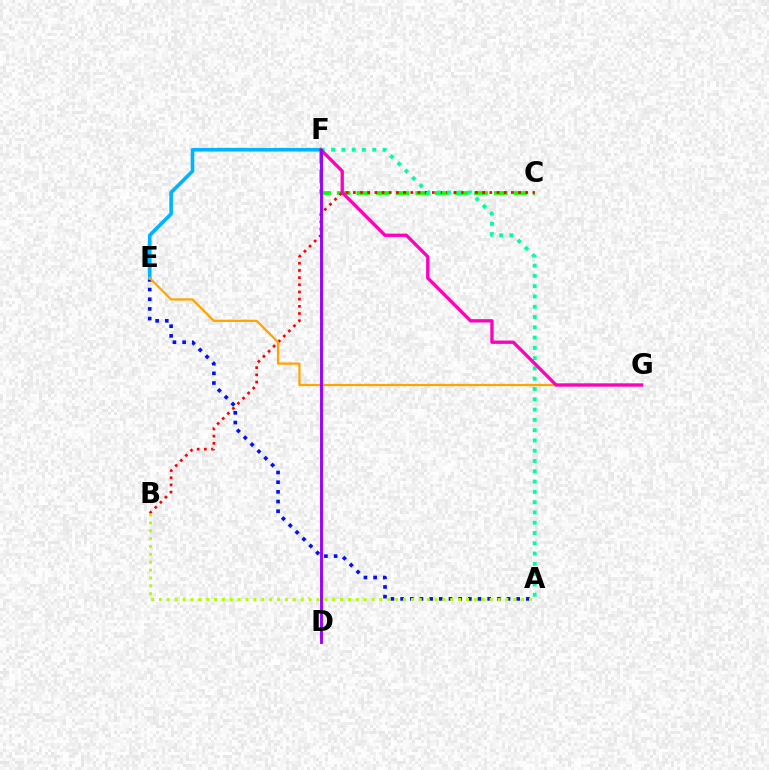{('A', 'E'): [{'color': '#0010ff', 'line_style': 'dotted', 'thickness': 2.63}], ('C', 'F'): [{'color': '#08ff00', 'line_style': 'dashed', 'thickness': 2.67}], ('E', 'F'): [{'color': '#00b5ff', 'line_style': 'solid', 'thickness': 2.62}], ('B', 'C'): [{'color': '#ff0000', 'line_style': 'dotted', 'thickness': 1.95}], ('E', 'G'): [{'color': '#ffa500', 'line_style': 'solid', 'thickness': 1.63}], ('A', 'F'): [{'color': '#00ff9d', 'line_style': 'dotted', 'thickness': 2.79}], ('F', 'G'): [{'color': '#ff00bd', 'line_style': 'solid', 'thickness': 2.39}], ('A', 'B'): [{'color': '#b3ff00', 'line_style': 'dotted', 'thickness': 2.14}], ('D', 'F'): [{'color': '#9b00ff', 'line_style': 'solid', 'thickness': 2.08}]}